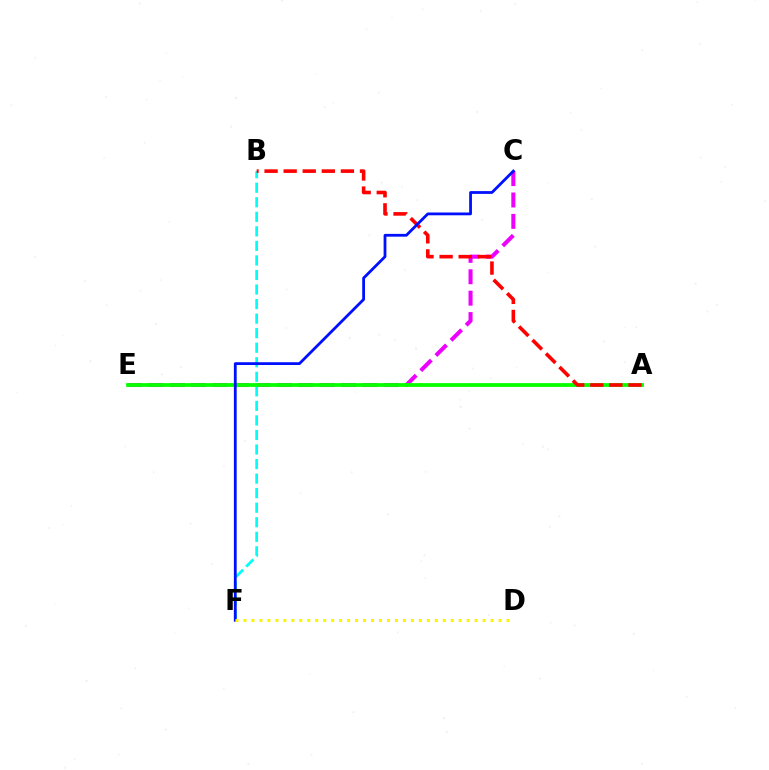{('C', 'E'): [{'color': '#ee00ff', 'line_style': 'dashed', 'thickness': 2.91}], ('B', 'F'): [{'color': '#00fff6', 'line_style': 'dashed', 'thickness': 1.98}], ('A', 'E'): [{'color': '#08ff00', 'line_style': 'solid', 'thickness': 2.73}], ('A', 'B'): [{'color': '#ff0000', 'line_style': 'dashed', 'thickness': 2.59}], ('C', 'F'): [{'color': '#0010ff', 'line_style': 'solid', 'thickness': 2.01}], ('D', 'F'): [{'color': '#fcf500', 'line_style': 'dotted', 'thickness': 2.17}]}